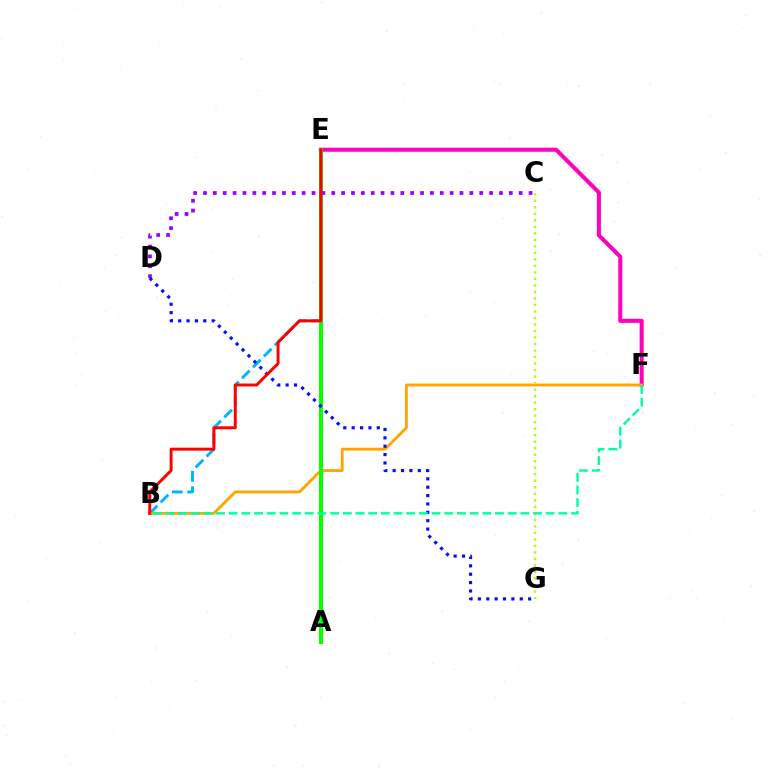{('E', 'F'): [{'color': '#ff00bd', 'line_style': 'solid', 'thickness': 2.92}], ('B', 'E'): [{'color': '#00b5ff', 'line_style': 'dashed', 'thickness': 2.1}, {'color': '#ff0000', 'line_style': 'solid', 'thickness': 2.13}], ('B', 'F'): [{'color': '#ffa500', 'line_style': 'solid', 'thickness': 2.05}, {'color': '#00ff9d', 'line_style': 'dashed', 'thickness': 1.72}], ('C', 'G'): [{'color': '#b3ff00', 'line_style': 'dotted', 'thickness': 1.77}], ('A', 'E'): [{'color': '#08ff00', 'line_style': 'solid', 'thickness': 2.88}], ('C', 'D'): [{'color': '#9b00ff', 'line_style': 'dotted', 'thickness': 2.68}], ('D', 'G'): [{'color': '#0010ff', 'line_style': 'dotted', 'thickness': 2.28}]}